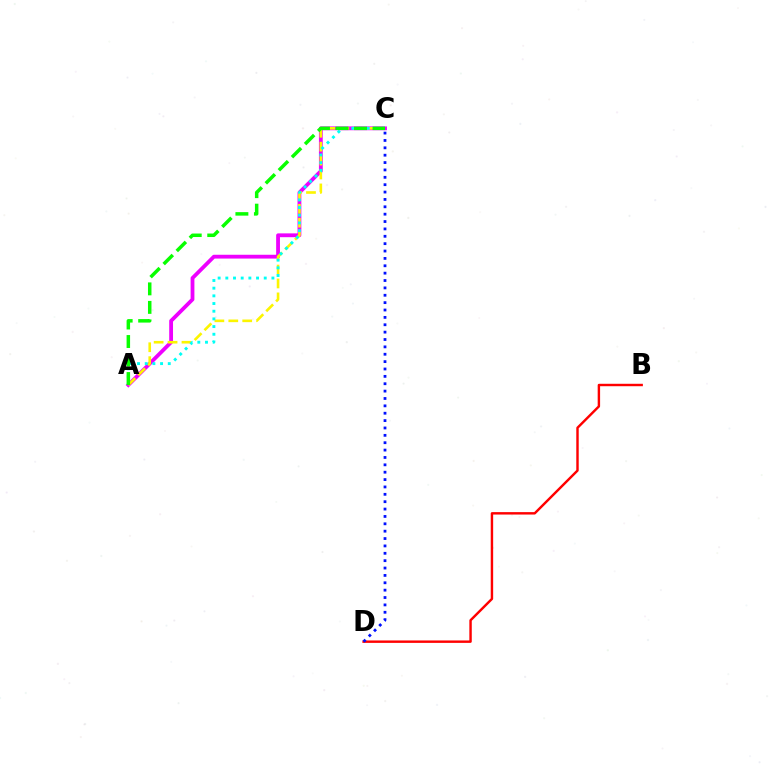{('A', 'C'): [{'color': '#ee00ff', 'line_style': 'solid', 'thickness': 2.74}, {'color': '#fcf500', 'line_style': 'dashed', 'thickness': 1.89}, {'color': '#00fff6', 'line_style': 'dotted', 'thickness': 2.09}, {'color': '#08ff00', 'line_style': 'dashed', 'thickness': 2.51}], ('B', 'D'): [{'color': '#ff0000', 'line_style': 'solid', 'thickness': 1.75}], ('C', 'D'): [{'color': '#0010ff', 'line_style': 'dotted', 'thickness': 2.0}]}